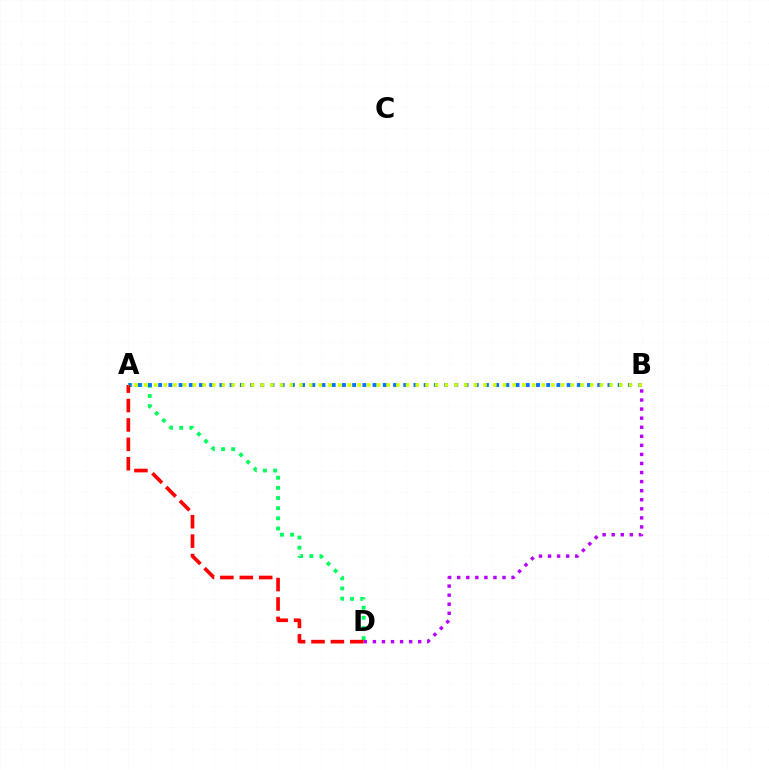{('A', 'D'): [{'color': '#00ff5c', 'line_style': 'dotted', 'thickness': 2.76}, {'color': '#ff0000', 'line_style': 'dashed', 'thickness': 2.64}], ('A', 'B'): [{'color': '#0074ff', 'line_style': 'dotted', 'thickness': 2.77}, {'color': '#d1ff00', 'line_style': 'dotted', 'thickness': 2.63}], ('B', 'D'): [{'color': '#b900ff', 'line_style': 'dotted', 'thickness': 2.46}]}